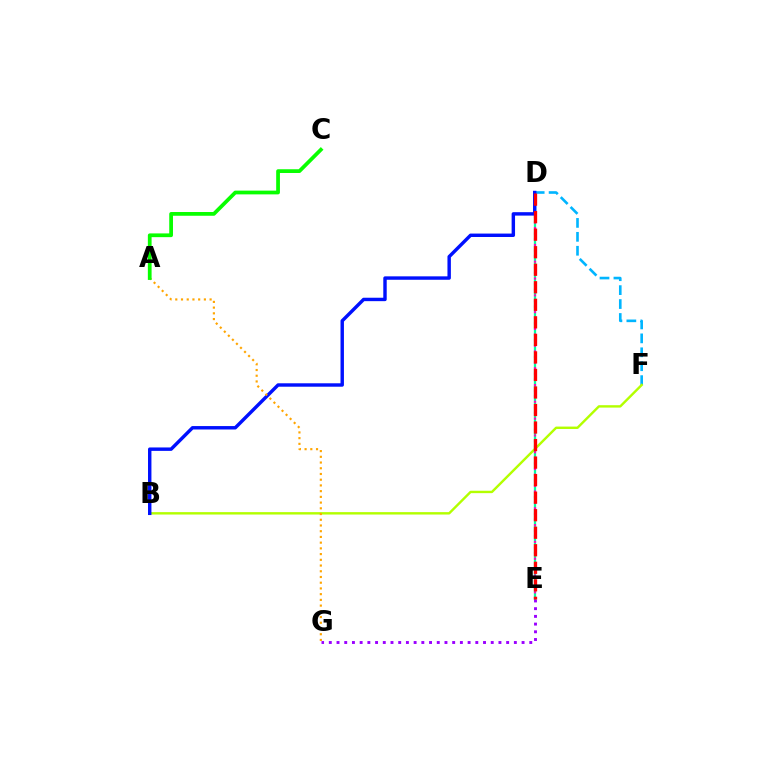{('D', 'F'): [{'color': '#00b5ff', 'line_style': 'dashed', 'thickness': 1.89}], ('B', 'F'): [{'color': '#b3ff00', 'line_style': 'solid', 'thickness': 1.73}], ('D', 'E'): [{'color': '#00ff9d', 'line_style': 'solid', 'thickness': 1.64}, {'color': '#ff00bd', 'line_style': 'dotted', 'thickness': 1.52}, {'color': '#ff0000', 'line_style': 'dashed', 'thickness': 2.38}], ('E', 'G'): [{'color': '#9b00ff', 'line_style': 'dotted', 'thickness': 2.09}], ('B', 'D'): [{'color': '#0010ff', 'line_style': 'solid', 'thickness': 2.47}], ('A', 'G'): [{'color': '#ffa500', 'line_style': 'dotted', 'thickness': 1.55}], ('A', 'C'): [{'color': '#08ff00', 'line_style': 'solid', 'thickness': 2.7}]}